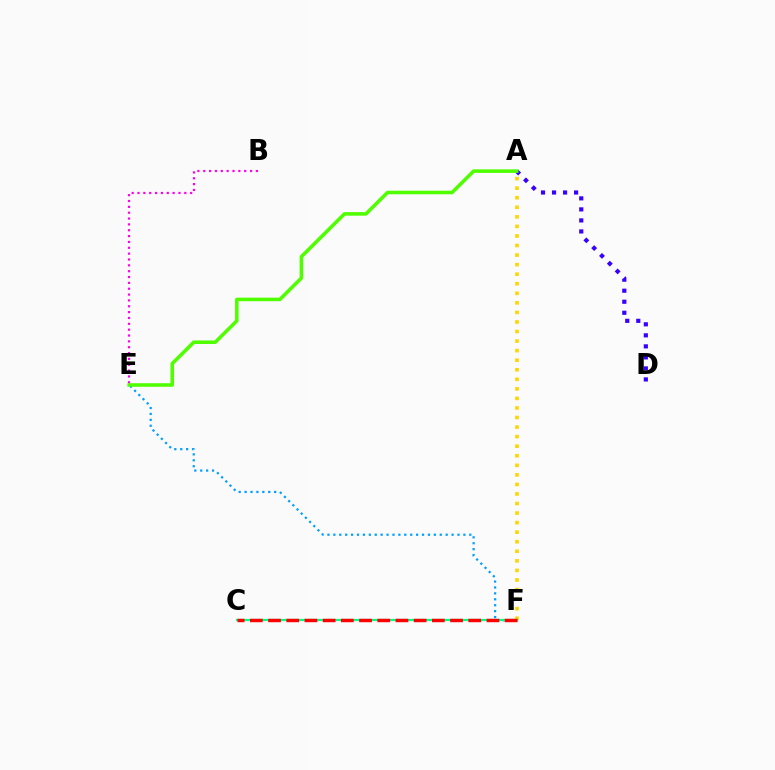{('B', 'E'): [{'color': '#ff00ed', 'line_style': 'dotted', 'thickness': 1.59}], ('E', 'F'): [{'color': '#009eff', 'line_style': 'dotted', 'thickness': 1.61}], ('A', 'F'): [{'color': '#ffd500', 'line_style': 'dotted', 'thickness': 2.6}], ('A', 'D'): [{'color': '#3700ff', 'line_style': 'dotted', 'thickness': 3.0}], ('C', 'F'): [{'color': '#00ff86', 'line_style': 'solid', 'thickness': 1.59}, {'color': '#ff0000', 'line_style': 'dashed', 'thickness': 2.47}], ('A', 'E'): [{'color': '#4fff00', 'line_style': 'solid', 'thickness': 2.56}]}